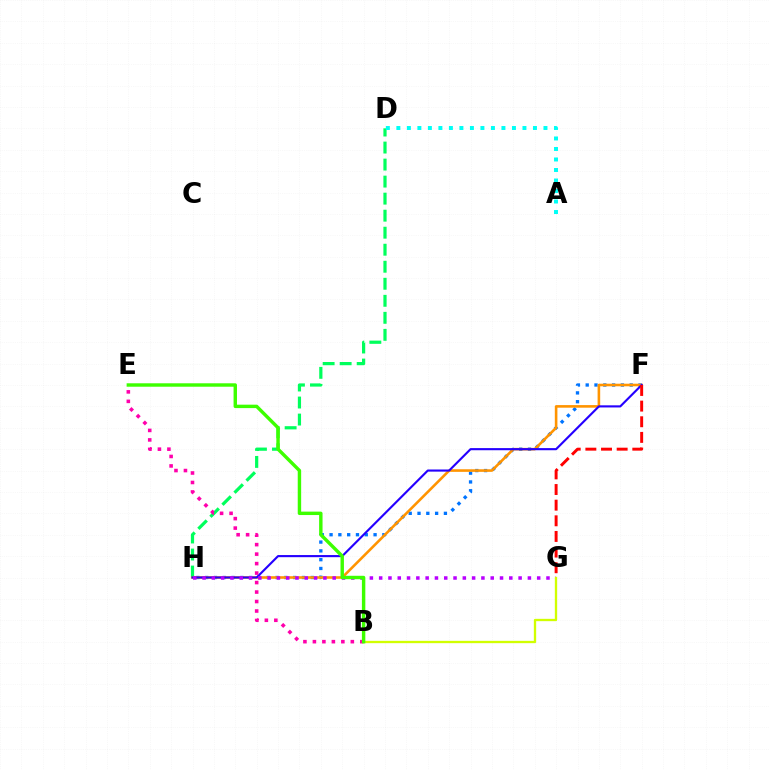{('F', 'H'): [{'color': '#0074ff', 'line_style': 'dotted', 'thickness': 2.39}, {'color': '#ff9400', 'line_style': 'solid', 'thickness': 1.87}, {'color': '#2500ff', 'line_style': 'solid', 'thickness': 1.53}], ('D', 'H'): [{'color': '#00ff5c', 'line_style': 'dashed', 'thickness': 2.31}], ('B', 'E'): [{'color': '#ff00ac', 'line_style': 'dotted', 'thickness': 2.58}, {'color': '#3dff00', 'line_style': 'solid', 'thickness': 2.46}], ('A', 'D'): [{'color': '#00fff6', 'line_style': 'dotted', 'thickness': 2.85}], ('G', 'H'): [{'color': '#b900ff', 'line_style': 'dotted', 'thickness': 2.53}], ('F', 'G'): [{'color': '#ff0000', 'line_style': 'dashed', 'thickness': 2.13}], ('B', 'G'): [{'color': '#d1ff00', 'line_style': 'solid', 'thickness': 1.68}]}